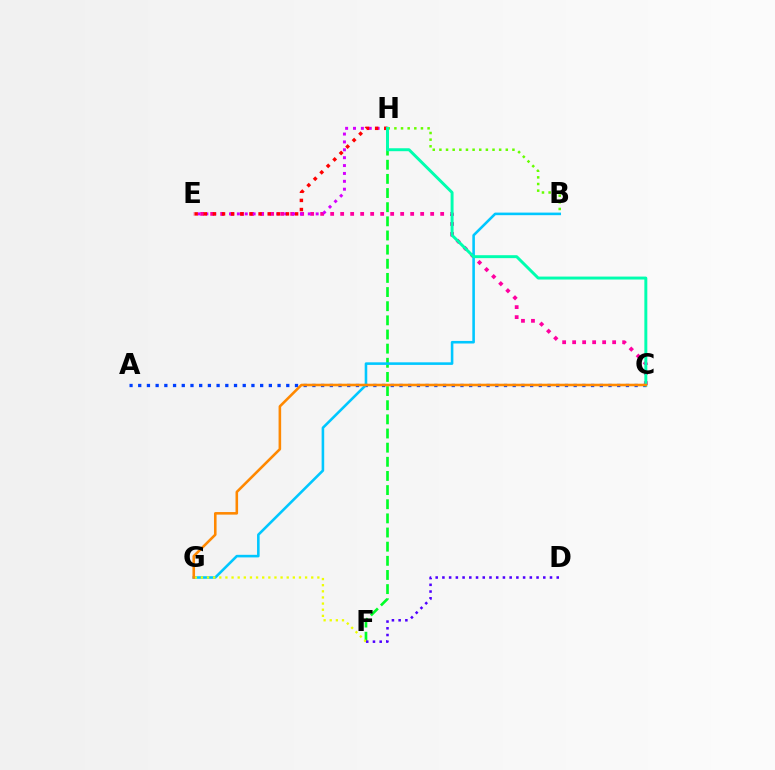{('C', 'E'): [{'color': '#ff00a0', 'line_style': 'dotted', 'thickness': 2.72}], ('B', 'H'): [{'color': '#66ff00', 'line_style': 'dotted', 'thickness': 1.8}], ('E', 'H'): [{'color': '#d600ff', 'line_style': 'dotted', 'thickness': 2.14}, {'color': '#ff0000', 'line_style': 'dotted', 'thickness': 2.48}], ('F', 'H'): [{'color': '#00ff27', 'line_style': 'dashed', 'thickness': 1.92}], ('A', 'C'): [{'color': '#003fff', 'line_style': 'dotted', 'thickness': 2.37}], ('B', 'G'): [{'color': '#00c7ff', 'line_style': 'solid', 'thickness': 1.86}], ('F', 'G'): [{'color': '#eeff00', 'line_style': 'dotted', 'thickness': 1.67}], ('D', 'F'): [{'color': '#4f00ff', 'line_style': 'dotted', 'thickness': 1.83}], ('C', 'H'): [{'color': '#00ffaf', 'line_style': 'solid', 'thickness': 2.12}], ('C', 'G'): [{'color': '#ff8800', 'line_style': 'solid', 'thickness': 1.86}]}